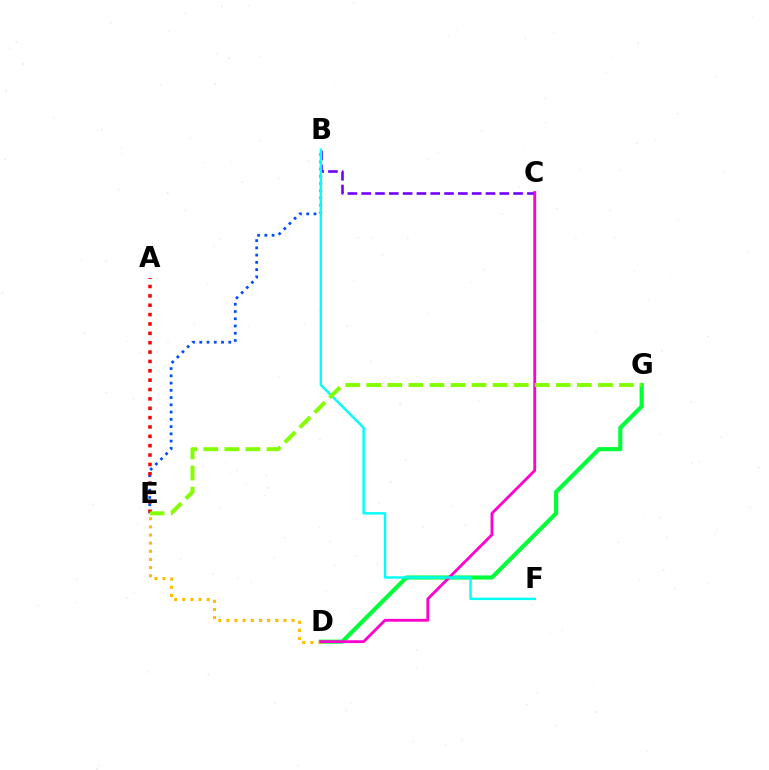{('D', 'G'): [{'color': '#00ff39', 'line_style': 'solid', 'thickness': 2.98}], ('D', 'E'): [{'color': '#ffbd00', 'line_style': 'dotted', 'thickness': 2.21}], ('B', 'E'): [{'color': '#004bff', 'line_style': 'dotted', 'thickness': 1.97}], ('B', 'C'): [{'color': '#7200ff', 'line_style': 'dashed', 'thickness': 1.88}], ('C', 'D'): [{'color': '#ff00cf', 'line_style': 'solid', 'thickness': 2.03}], ('A', 'E'): [{'color': '#ff0000', 'line_style': 'dotted', 'thickness': 2.54}], ('B', 'F'): [{'color': '#00fff6', 'line_style': 'solid', 'thickness': 1.74}], ('E', 'G'): [{'color': '#84ff00', 'line_style': 'dashed', 'thickness': 2.86}]}